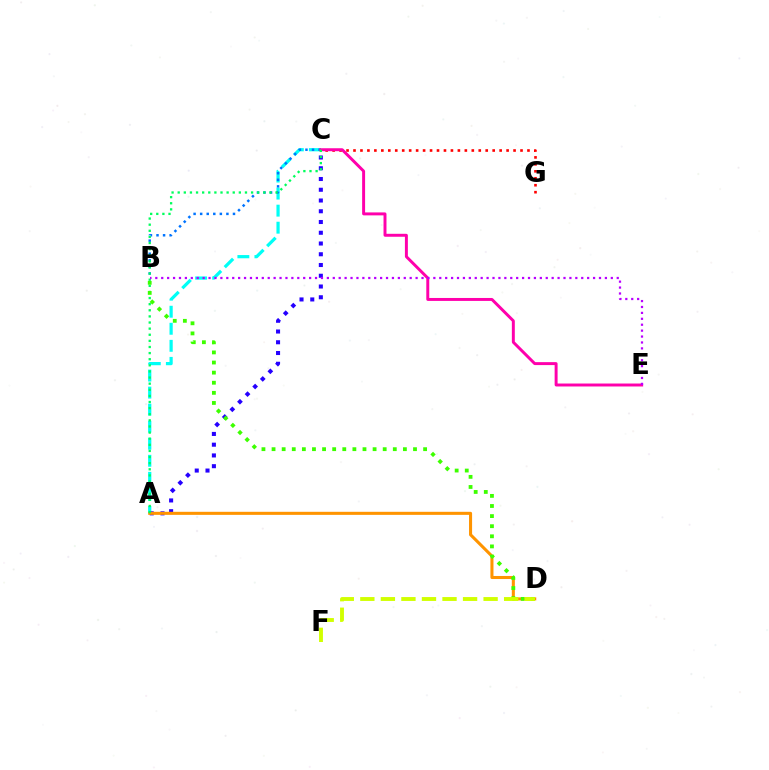{('A', 'C'): [{'color': '#00fff6', 'line_style': 'dashed', 'thickness': 2.32}, {'color': '#2500ff', 'line_style': 'dotted', 'thickness': 2.92}, {'color': '#00ff5c', 'line_style': 'dotted', 'thickness': 1.66}], ('C', 'G'): [{'color': '#ff0000', 'line_style': 'dotted', 'thickness': 1.89}], ('B', 'C'): [{'color': '#0074ff', 'line_style': 'dotted', 'thickness': 1.78}], ('C', 'E'): [{'color': '#ff00ac', 'line_style': 'solid', 'thickness': 2.13}], ('A', 'D'): [{'color': '#ff9400', 'line_style': 'solid', 'thickness': 2.2}], ('B', 'E'): [{'color': '#b900ff', 'line_style': 'dotted', 'thickness': 1.61}], ('B', 'D'): [{'color': '#3dff00', 'line_style': 'dotted', 'thickness': 2.75}], ('D', 'F'): [{'color': '#d1ff00', 'line_style': 'dashed', 'thickness': 2.79}]}